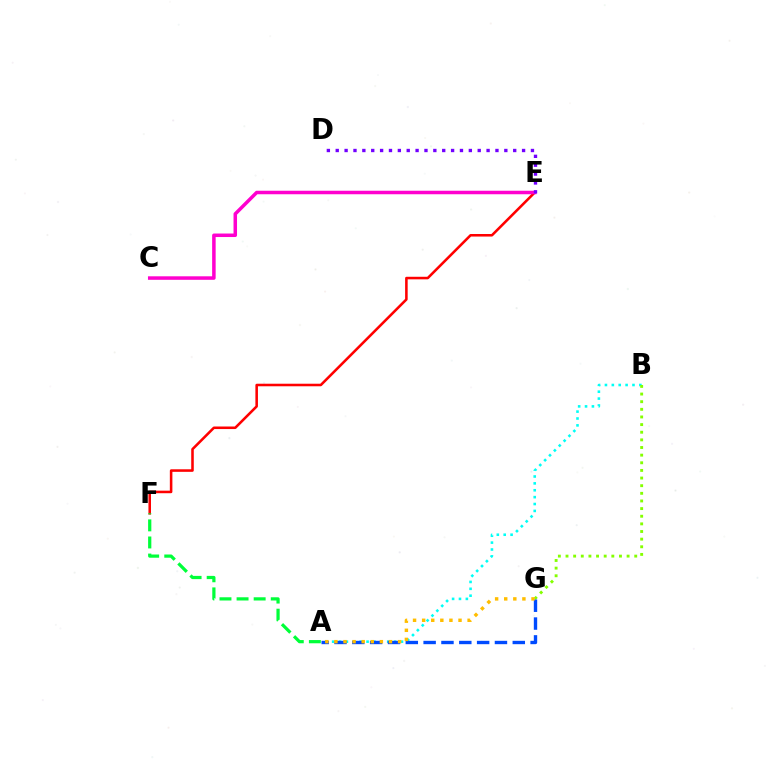{('A', 'B'): [{'color': '#00fff6', 'line_style': 'dotted', 'thickness': 1.87}], ('E', 'F'): [{'color': '#ff0000', 'line_style': 'solid', 'thickness': 1.84}], ('A', 'F'): [{'color': '#00ff39', 'line_style': 'dashed', 'thickness': 2.32}], ('C', 'E'): [{'color': '#ff00cf', 'line_style': 'solid', 'thickness': 2.53}], ('B', 'G'): [{'color': '#84ff00', 'line_style': 'dotted', 'thickness': 2.07}], ('A', 'G'): [{'color': '#004bff', 'line_style': 'dashed', 'thickness': 2.42}, {'color': '#ffbd00', 'line_style': 'dotted', 'thickness': 2.47}], ('D', 'E'): [{'color': '#7200ff', 'line_style': 'dotted', 'thickness': 2.41}]}